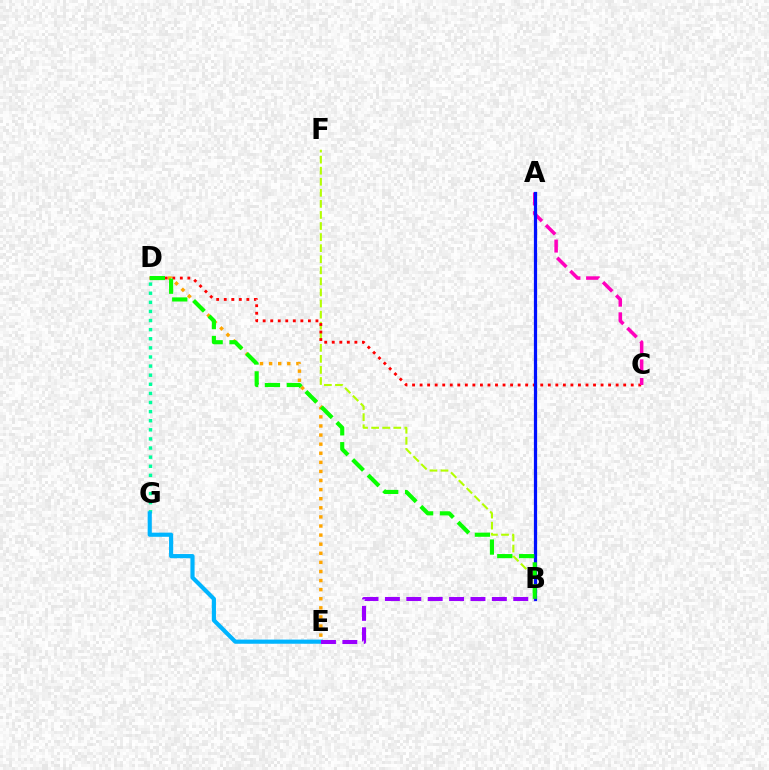{('B', 'F'): [{'color': '#b3ff00', 'line_style': 'dashed', 'thickness': 1.5}], ('D', 'E'): [{'color': '#ffa500', 'line_style': 'dotted', 'thickness': 2.47}], ('C', 'D'): [{'color': '#ff0000', 'line_style': 'dotted', 'thickness': 2.05}], ('A', 'C'): [{'color': '#ff00bd', 'line_style': 'dashed', 'thickness': 2.53}], ('A', 'B'): [{'color': '#0010ff', 'line_style': 'solid', 'thickness': 2.32}], ('B', 'D'): [{'color': '#08ff00', 'line_style': 'dashed', 'thickness': 2.97}], ('D', 'G'): [{'color': '#00ff9d', 'line_style': 'dotted', 'thickness': 2.47}], ('E', 'G'): [{'color': '#00b5ff', 'line_style': 'solid', 'thickness': 2.99}], ('B', 'E'): [{'color': '#9b00ff', 'line_style': 'dashed', 'thickness': 2.91}]}